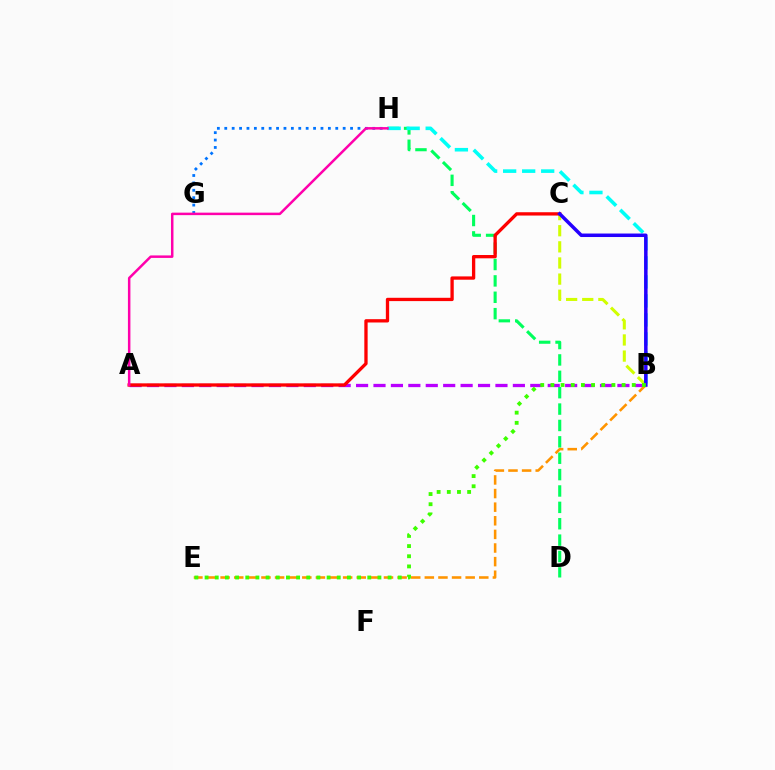{('B', 'C'): [{'color': '#d1ff00', 'line_style': 'dashed', 'thickness': 2.19}, {'color': '#2500ff', 'line_style': 'solid', 'thickness': 2.52}], ('D', 'H'): [{'color': '#00ff5c', 'line_style': 'dashed', 'thickness': 2.23}], ('B', 'H'): [{'color': '#00fff6', 'line_style': 'dashed', 'thickness': 2.58}], ('A', 'B'): [{'color': '#b900ff', 'line_style': 'dashed', 'thickness': 2.37}], ('B', 'E'): [{'color': '#ff9400', 'line_style': 'dashed', 'thickness': 1.85}, {'color': '#3dff00', 'line_style': 'dotted', 'thickness': 2.76}], ('A', 'C'): [{'color': '#ff0000', 'line_style': 'solid', 'thickness': 2.38}], ('G', 'H'): [{'color': '#0074ff', 'line_style': 'dotted', 'thickness': 2.01}], ('A', 'H'): [{'color': '#ff00ac', 'line_style': 'solid', 'thickness': 1.79}]}